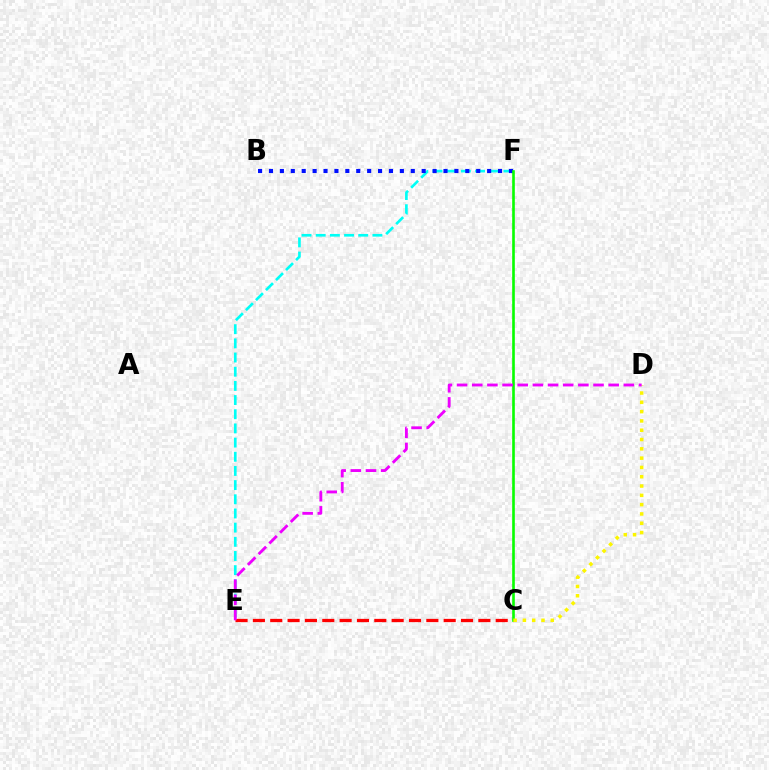{('E', 'F'): [{'color': '#00fff6', 'line_style': 'dashed', 'thickness': 1.93}], ('B', 'F'): [{'color': '#0010ff', 'line_style': 'dotted', 'thickness': 2.96}], ('C', 'E'): [{'color': '#ff0000', 'line_style': 'dashed', 'thickness': 2.36}], ('C', 'F'): [{'color': '#08ff00', 'line_style': 'solid', 'thickness': 1.9}], ('C', 'D'): [{'color': '#fcf500', 'line_style': 'dotted', 'thickness': 2.53}], ('D', 'E'): [{'color': '#ee00ff', 'line_style': 'dashed', 'thickness': 2.06}]}